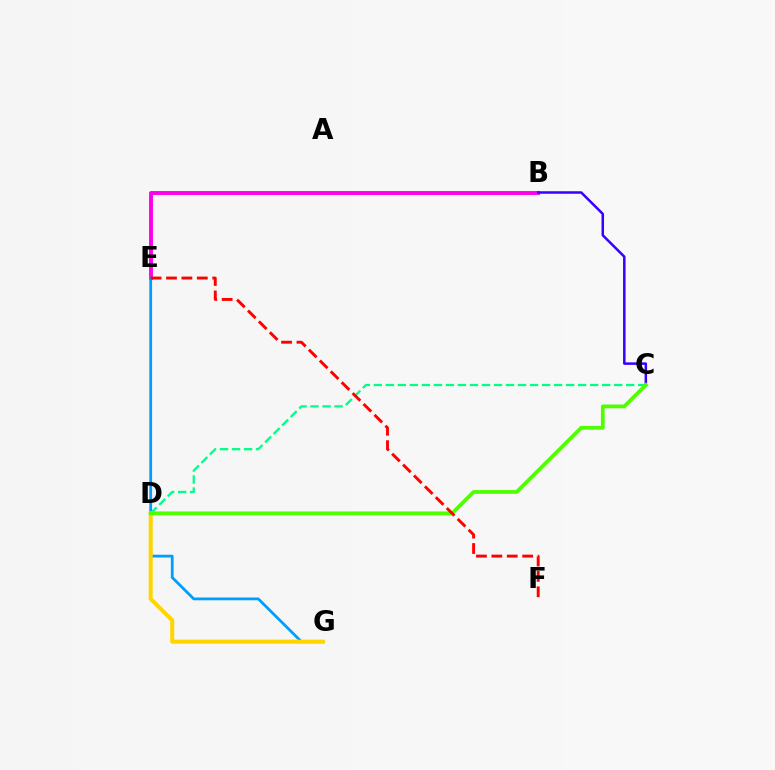{('C', 'D'): [{'color': '#00ff86', 'line_style': 'dashed', 'thickness': 1.63}, {'color': '#4fff00', 'line_style': 'solid', 'thickness': 2.7}], ('B', 'E'): [{'color': '#ff00ed', 'line_style': 'solid', 'thickness': 2.82}], ('E', 'G'): [{'color': '#009eff', 'line_style': 'solid', 'thickness': 2.0}], ('B', 'C'): [{'color': '#3700ff', 'line_style': 'solid', 'thickness': 1.8}], ('D', 'G'): [{'color': '#ffd500', 'line_style': 'solid', 'thickness': 2.9}], ('E', 'F'): [{'color': '#ff0000', 'line_style': 'dashed', 'thickness': 2.09}]}